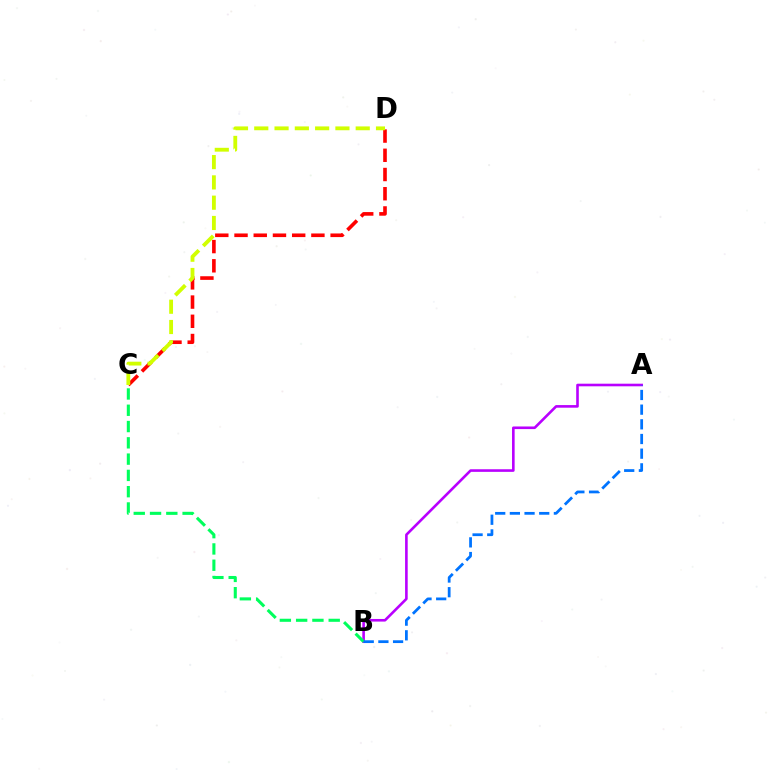{('C', 'D'): [{'color': '#ff0000', 'line_style': 'dashed', 'thickness': 2.61}, {'color': '#d1ff00', 'line_style': 'dashed', 'thickness': 2.76}], ('A', 'B'): [{'color': '#b900ff', 'line_style': 'solid', 'thickness': 1.88}, {'color': '#0074ff', 'line_style': 'dashed', 'thickness': 1.99}], ('B', 'C'): [{'color': '#00ff5c', 'line_style': 'dashed', 'thickness': 2.21}]}